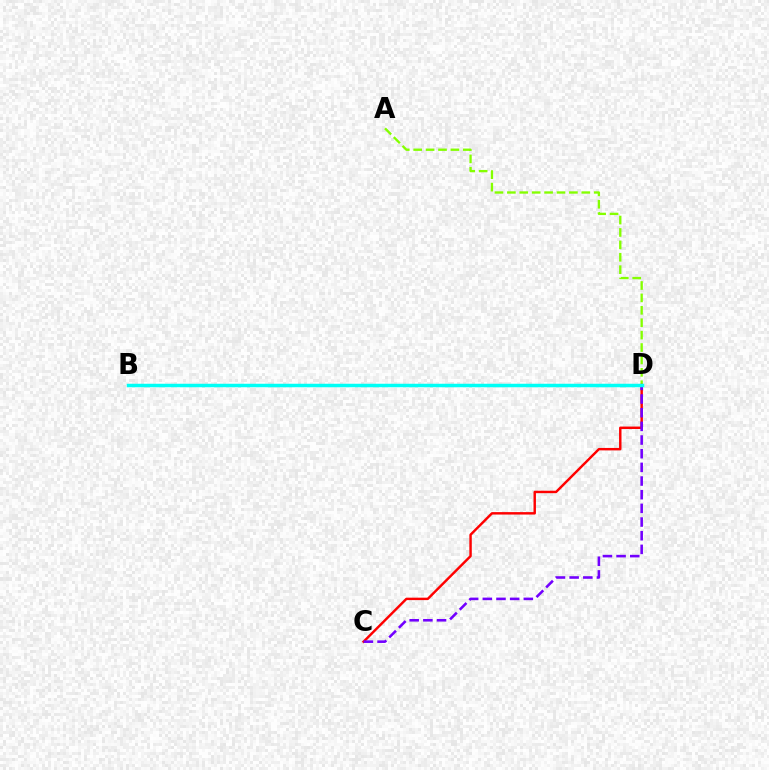{('A', 'D'): [{'color': '#84ff00', 'line_style': 'dashed', 'thickness': 1.69}], ('C', 'D'): [{'color': '#ff0000', 'line_style': 'solid', 'thickness': 1.76}, {'color': '#7200ff', 'line_style': 'dashed', 'thickness': 1.86}], ('B', 'D'): [{'color': '#00fff6', 'line_style': 'solid', 'thickness': 2.51}]}